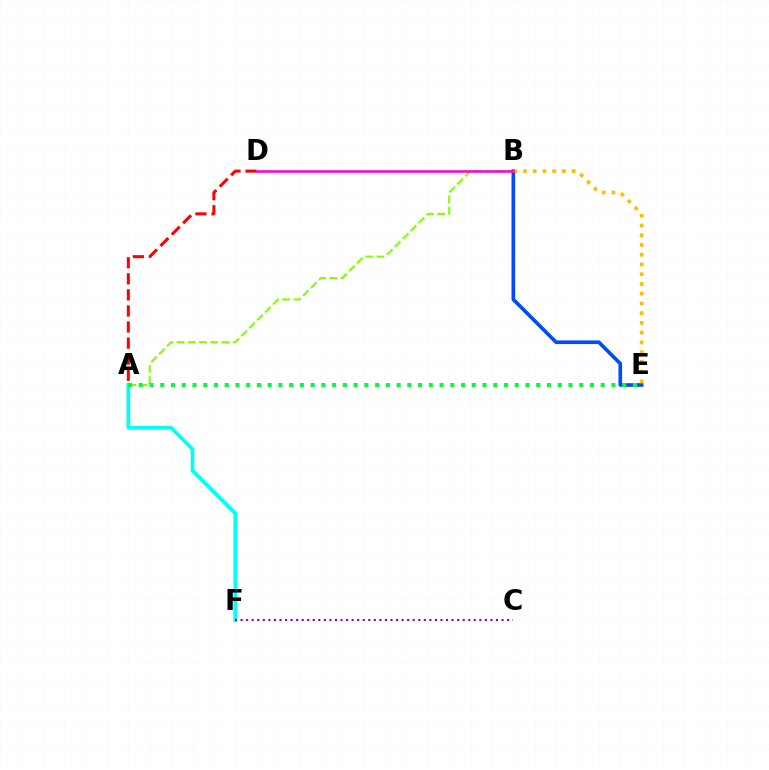{('A', 'F'): [{'color': '#00fff6', 'line_style': 'solid', 'thickness': 2.66}], ('A', 'B'): [{'color': '#84ff00', 'line_style': 'dashed', 'thickness': 1.52}], ('B', 'E'): [{'color': '#004bff', 'line_style': 'solid', 'thickness': 2.62}, {'color': '#ffbd00', 'line_style': 'dotted', 'thickness': 2.65}], ('C', 'F'): [{'color': '#7200ff', 'line_style': 'dotted', 'thickness': 1.51}], ('A', 'D'): [{'color': '#ff0000', 'line_style': 'dashed', 'thickness': 2.18}], ('B', 'D'): [{'color': '#ff00cf', 'line_style': 'solid', 'thickness': 1.85}], ('A', 'E'): [{'color': '#00ff39', 'line_style': 'dotted', 'thickness': 2.92}]}